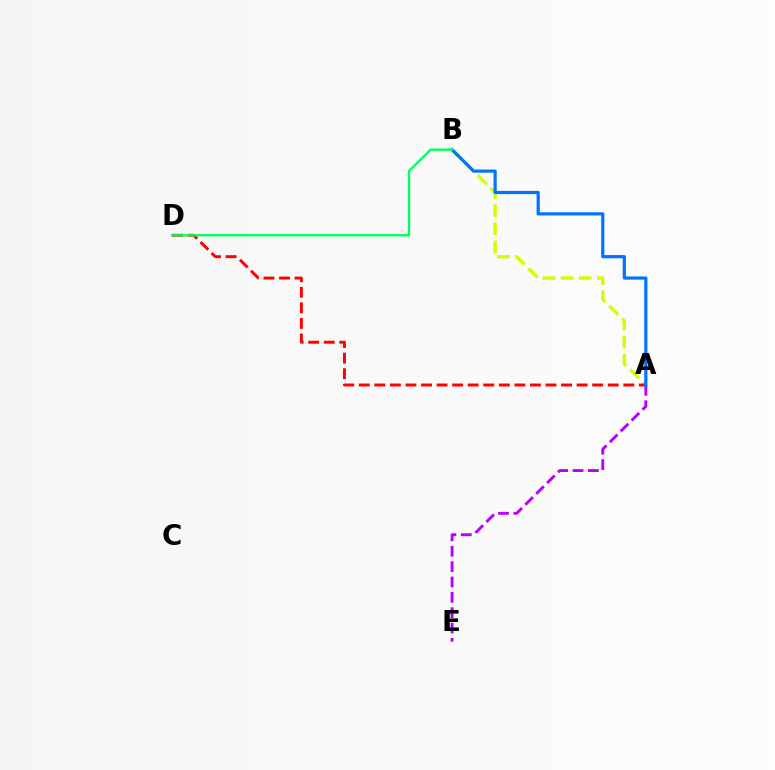{('A', 'B'): [{'color': '#d1ff00', 'line_style': 'dashed', 'thickness': 2.46}, {'color': '#0074ff', 'line_style': 'solid', 'thickness': 2.3}], ('A', 'D'): [{'color': '#ff0000', 'line_style': 'dashed', 'thickness': 2.11}], ('A', 'E'): [{'color': '#b900ff', 'line_style': 'dashed', 'thickness': 2.09}], ('B', 'D'): [{'color': '#00ff5c', 'line_style': 'solid', 'thickness': 1.68}]}